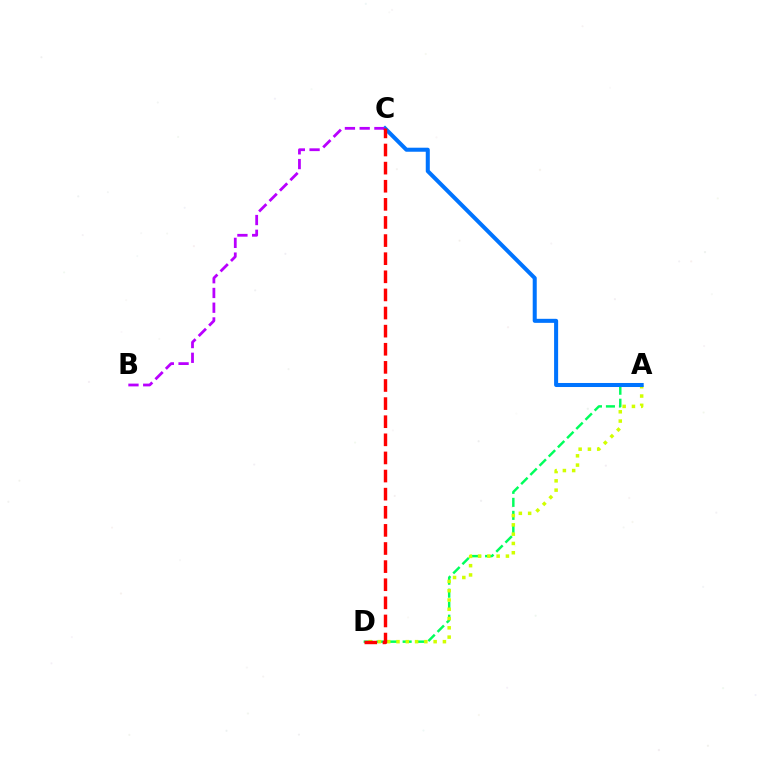{('A', 'D'): [{'color': '#00ff5c', 'line_style': 'dashed', 'thickness': 1.77}, {'color': '#d1ff00', 'line_style': 'dotted', 'thickness': 2.52}], ('A', 'C'): [{'color': '#0074ff', 'line_style': 'solid', 'thickness': 2.9}], ('B', 'C'): [{'color': '#b900ff', 'line_style': 'dashed', 'thickness': 2.0}], ('C', 'D'): [{'color': '#ff0000', 'line_style': 'dashed', 'thickness': 2.46}]}